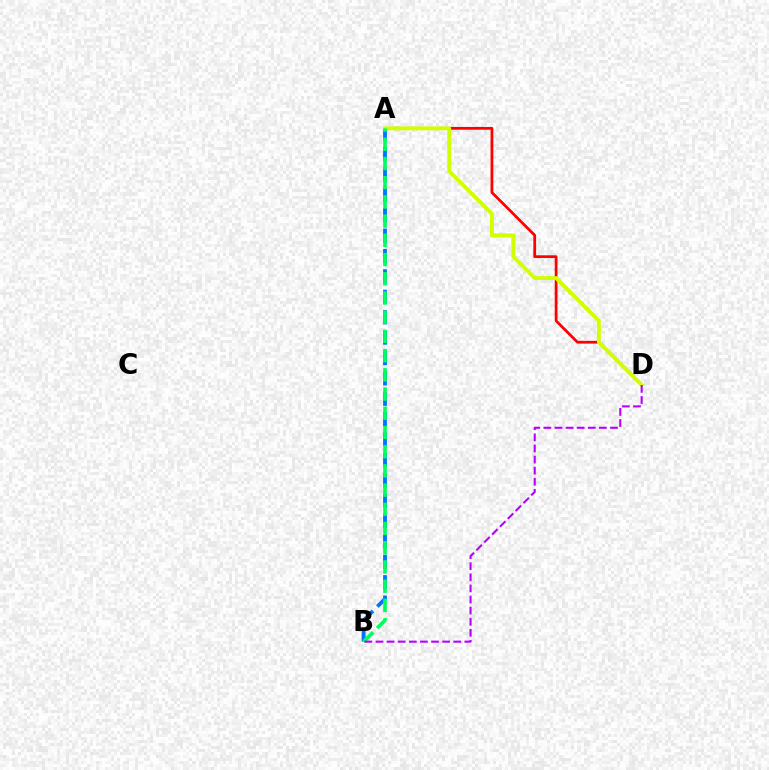{('A', 'D'): [{'color': '#ff0000', 'line_style': 'solid', 'thickness': 1.98}, {'color': '#d1ff00', 'line_style': 'solid', 'thickness': 2.8}], ('A', 'B'): [{'color': '#0074ff', 'line_style': 'dashed', 'thickness': 2.77}, {'color': '#00ff5c', 'line_style': 'dashed', 'thickness': 2.61}], ('B', 'D'): [{'color': '#b900ff', 'line_style': 'dashed', 'thickness': 1.51}]}